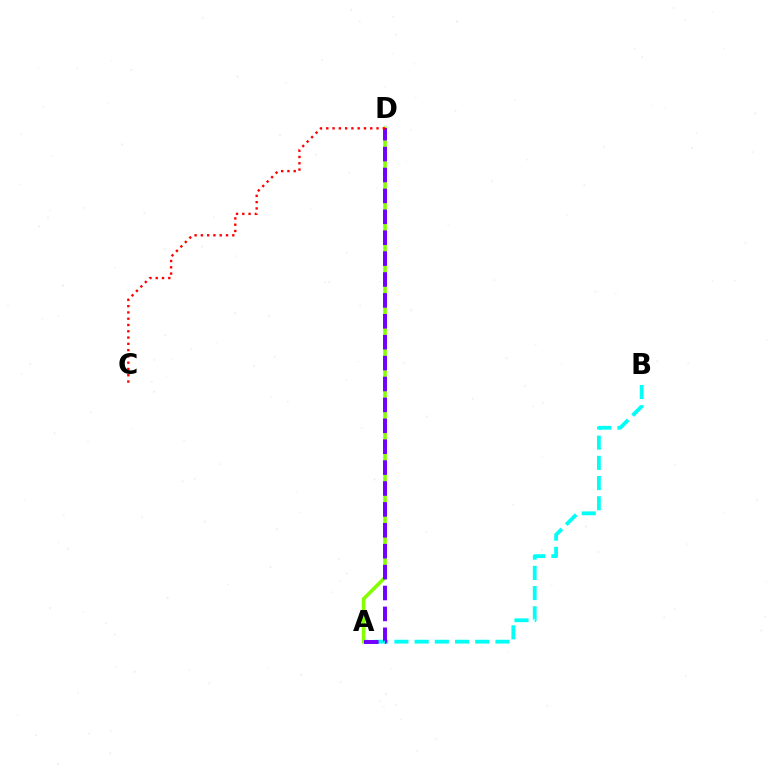{('A', 'B'): [{'color': '#00fff6', 'line_style': 'dashed', 'thickness': 2.75}], ('A', 'D'): [{'color': '#84ff00', 'line_style': 'solid', 'thickness': 2.58}, {'color': '#7200ff', 'line_style': 'dashed', 'thickness': 2.84}], ('C', 'D'): [{'color': '#ff0000', 'line_style': 'dotted', 'thickness': 1.71}]}